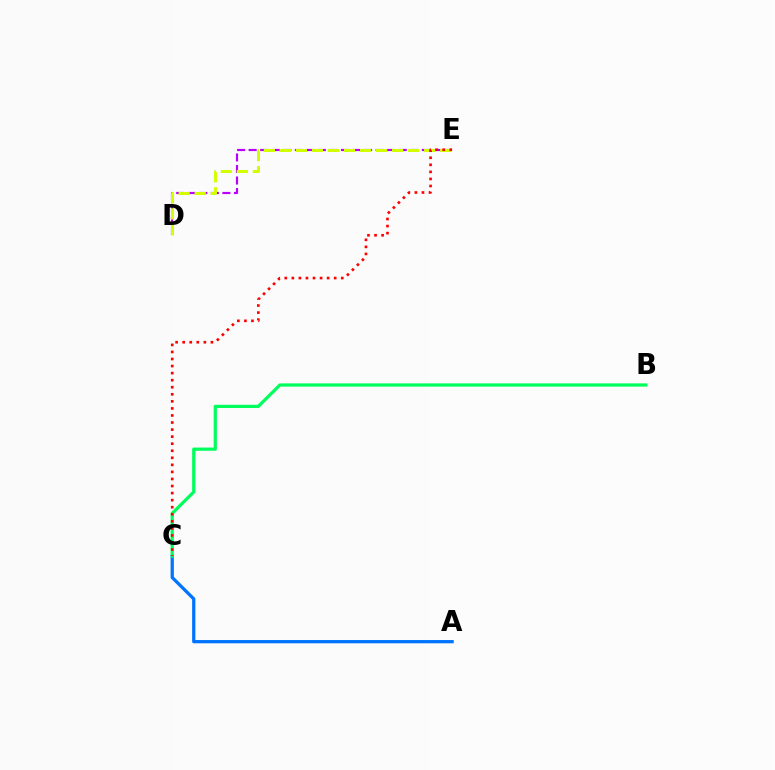{('D', 'E'): [{'color': '#b900ff', 'line_style': 'dashed', 'thickness': 1.57}, {'color': '#d1ff00', 'line_style': 'dashed', 'thickness': 2.18}], ('A', 'C'): [{'color': '#0074ff', 'line_style': 'solid', 'thickness': 2.35}], ('B', 'C'): [{'color': '#00ff5c', 'line_style': 'solid', 'thickness': 2.32}], ('C', 'E'): [{'color': '#ff0000', 'line_style': 'dotted', 'thickness': 1.92}]}